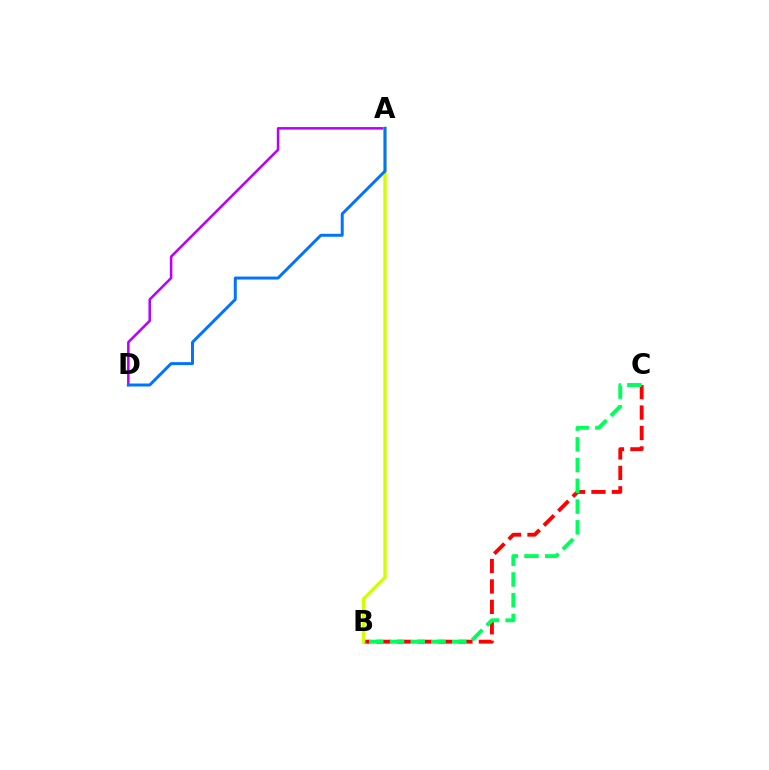{('B', 'C'): [{'color': '#ff0000', 'line_style': 'dashed', 'thickness': 2.78}, {'color': '#00ff5c', 'line_style': 'dashed', 'thickness': 2.82}], ('A', 'D'): [{'color': '#b900ff', 'line_style': 'solid', 'thickness': 1.82}, {'color': '#0074ff', 'line_style': 'solid', 'thickness': 2.14}], ('A', 'B'): [{'color': '#d1ff00', 'line_style': 'solid', 'thickness': 2.44}]}